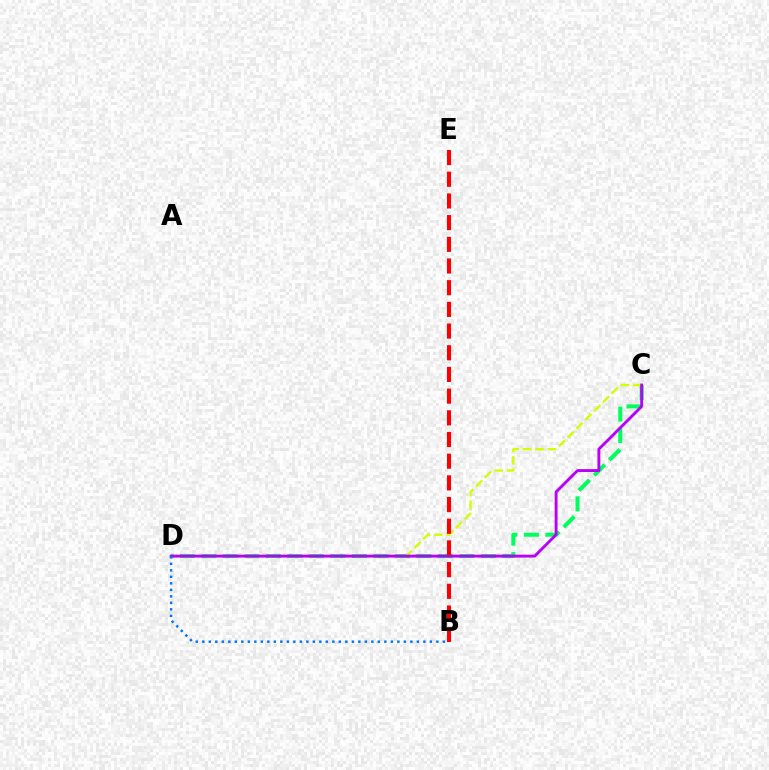{('C', 'D'): [{'color': '#00ff5c', 'line_style': 'dashed', 'thickness': 2.92}, {'color': '#d1ff00', 'line_style': 'dashed', 'thickness': 1.69}, {'color': '#b900ff', 'line_style': 'solid', 'thickness': 2.07}], ('B', 'E'): [{'color': '#ff0000', 'line_style': 'dashed', 'thickness': 2.95}], ('B', 'D'): [{'color': '#0074ff', 'line_style': 'dotted', 'thickness': 1.77}]}